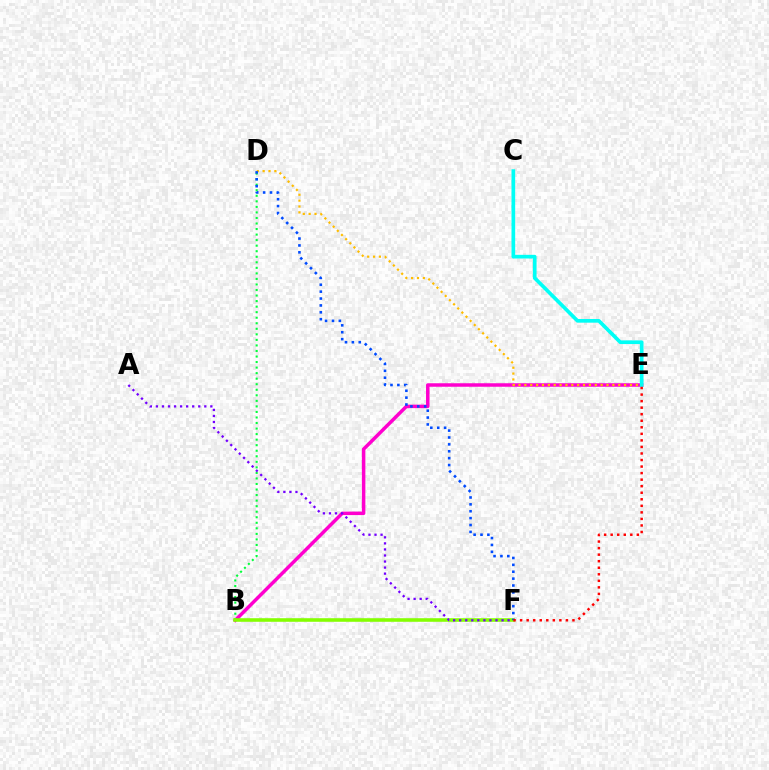{('B', 'E'): [{'color': '#ff00cf', 'line_style': 'solid', 'thickness': 2.51}], ('B', 'D'): [{'color': '#00ff39', 'line_style': 'dotted', 'thickness': 1.51}], ('C', 'E'): [{'color': '#00fff6', 'line_style': 'solid', 'thickness': 2.65}], ('D', 'E'): [{'color': '#ffbd00', 'line_style': 'dotted', 'thickness': 1.59}], ('B', 'F'): [{'color': '#84ff00', 'line_style': 'solid', 'thickness': 2.58}], ('D', 'F'): [{'color': '#004bff', 'line_style': 'dotted', 'thickness': 1.87}], ('E', 'F'): [{'color': '#ff0000', 'line_style': 'dotted', 'thickness': 1.78}], ('A', 'F'): [{'color': '#7200ff', 'line_style': 'dotted', 'thickness': 1.64}]}